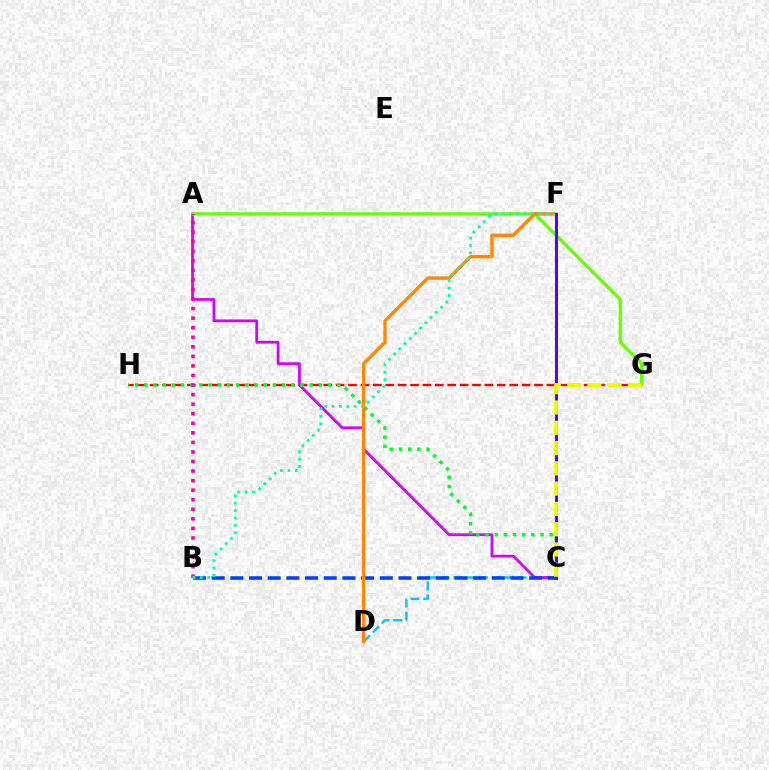{('G', 'H'): [{'color': '#ff0000', 'line_style': 'dashed', 'thickness': 1.68}], ('C', 'D'): [{'color': '#00c7ff', 'line_style': 'dashed', 'thickness': 1.75}], ('A', 'C'): [{'color': '#d600ff', 'line_style': 'solid', 'thickness': 1.98}], ('A', 'G'): [{'color': '#66ff00', 'line_style': 'solid', 'thickness': 2.36}], ('B', 'C'): [{'color': '#003fff', 'line_style': 'dashed', 'thickness': 2.54}], ('C', 'H'): [{'color': '#00ff27', 'line_style': 'dotted', 'thickness': 2.49}], ('A', 'B'): [{'color': '#ff00a0', 'line_style': 'dotted', 'thickness': 2.6}], ('D', 'F'): [{'color': '#ff8800', 'line_style': 'solid', 'thickness': 2.38}], ('B', 'F'): [{'color': '#00ffaf', 'line_style': 'dotted', 'thickness': 2.0}], ('C', 'F'): [{'color': '#4f00ff', 'line_style': 'solid', 'thickness': 2.12}], ('C', 'G'): [{'color': '#eeff00', 'line_style': 'dashed', 'thickness': 2.76}]}